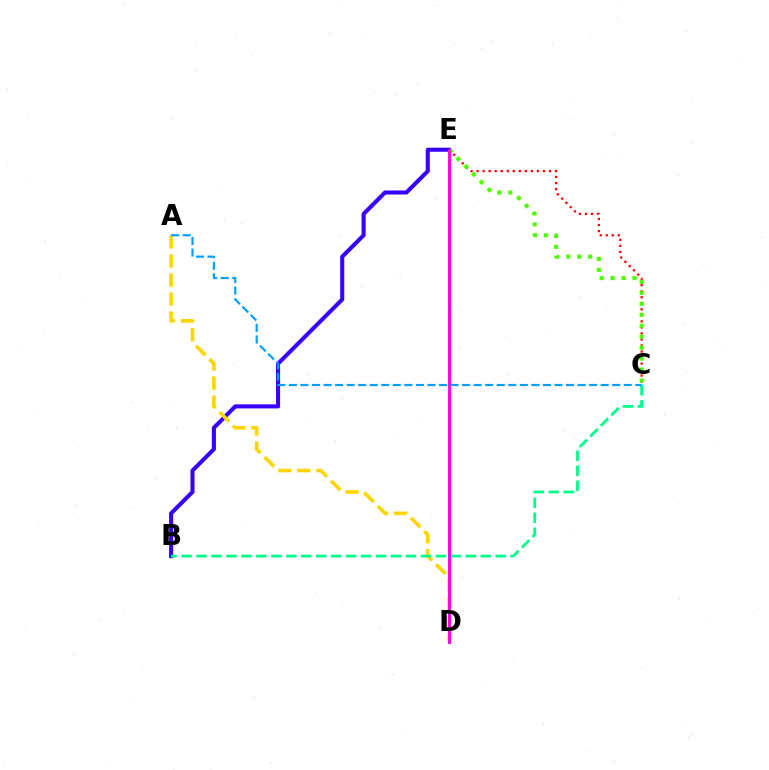{('B', 'E'): [{'color': '#3700ff', 'line_style': 'solid', 'thickness': 2.92}], ('A', 'D'): [{'color': '#ffd500', 'line_style': 'dashed', 'thickness': 2.59}], ('B', 'C'): [{'color': '#00ff86', 'line_style': 'dashed', 'thickness': 2.03}], ('C', 'E'): [{'color': '#ff0000', 'line_style': 'dotted', 'thickness': 1.64}, {'color': '#4fff00', 'line_style': 'dotted', 'thickness': 2.98}], ('D', 'E'): [{'color': '#ff00ed', 'line_style': 'solid', 'thickness': 2.09}], ('A', 'C'): [{'color': '#009eff', 'line_style': 'dashed', 'thickness': 1.57}]}